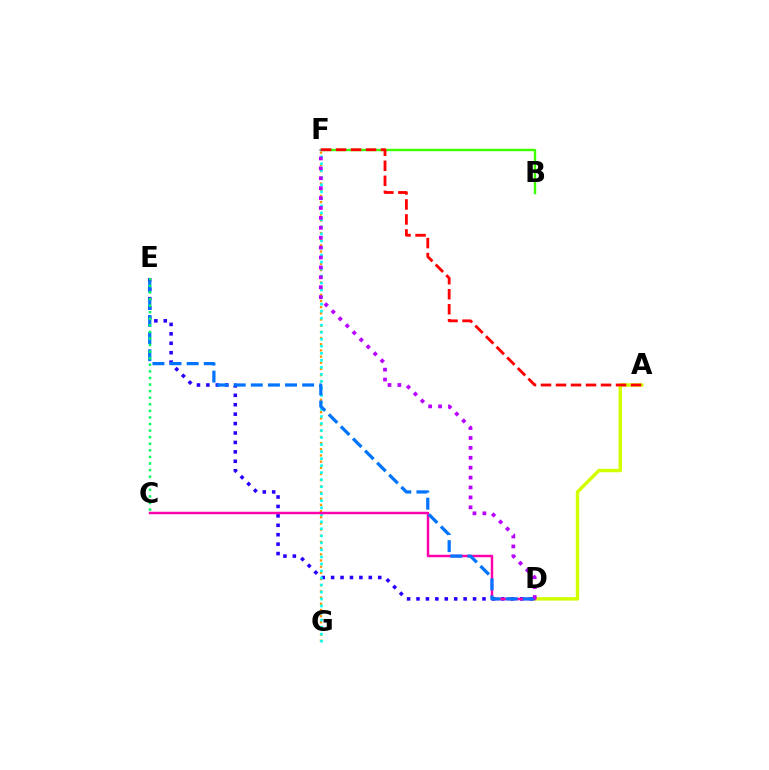{('A', 'D'): [{'color': '#d1ff00', 'line_style': 'solid', 'thickness': 2.47}], ('F', 'G'): [{'color': '#ff9400', 'line_style': 'dotted', 'thickness': 1.68}, {'color': '#00fff6', 'line_style': 'dotted', 'thickness': 1.91}], ('D', 'E'): [{'color': '#2500ff', 'line_style': 'dotted', 'thickness': 2.56}, {'color': '#0074ff', 'line_style': 'dashed', 'thickness': 2.32}], ('C', 'D'): [{'color': '#ff00ac', 'line_style': 'solid', 'thickness': 1.78}], ('B', 'F'): [{'color': '#3dff00', 'line_style': 'solid', 'thickness': 1.73}], ('A', 'F'): [{'color': '#ff0000', 'line_style': 'dashed', 'thickness': 2.04}], ('C', 'E'): [{'color': '#00ff5c', 'line_style': 'dotted', 'thickness': 1.79}], ('D', 'F'): [{'color': '#b900ff', 'line_style': 'dotted', 'thickness': 2.69}]}